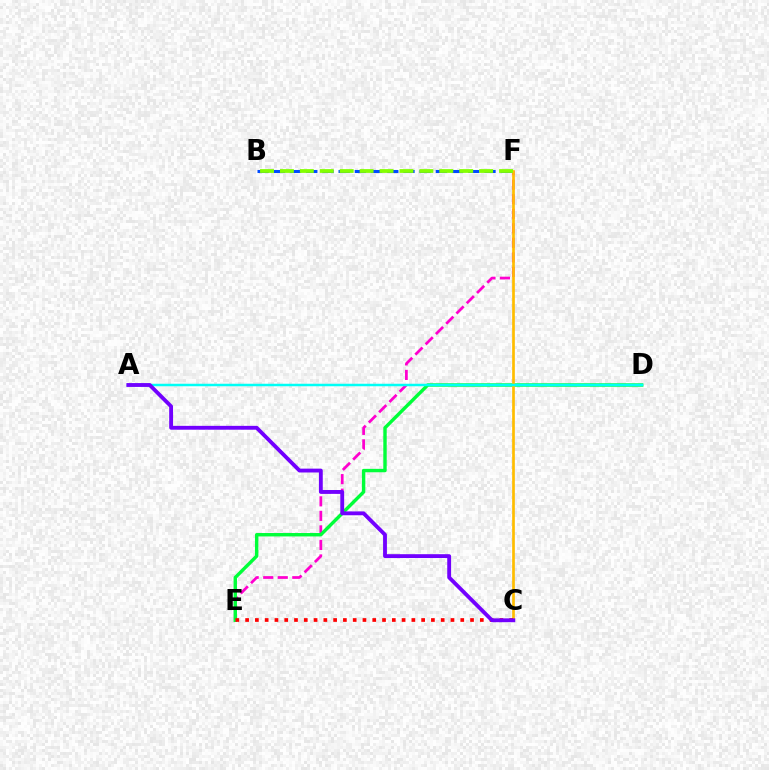{('B', 'F'): [{'color': '#004bff', 'line_style': 'dashed', 'thickness': 2.2}, {'color': '#84ff00', 'line_style': 'dashed', 'thickness': 2.71}], ('E', 'F'): [{'color': '#ff00cf', 'line_style': 'dashed', 'thickness': 1.97}], ('D', 'E'): [{'color': '#00ff39', 'line_style': 'solid', 'thickness': 2.45}], ('C', 'F'): [{'color': '#ffbd00', 'line_style': 'solid', 'thickness': 1.93}], ('C', 'E'): [{'color': '#ff0000', 'line_style': 'dotted', 'thickness': 2.66}], ('A', 'D'): [{'color': '#00fff6', 'line_style': 'solid', 'thickness': 1.79}], ('A', 'C'): [{'color': '#7200ff', 'line_style': 'solid', 'thickness': 2.77}]}